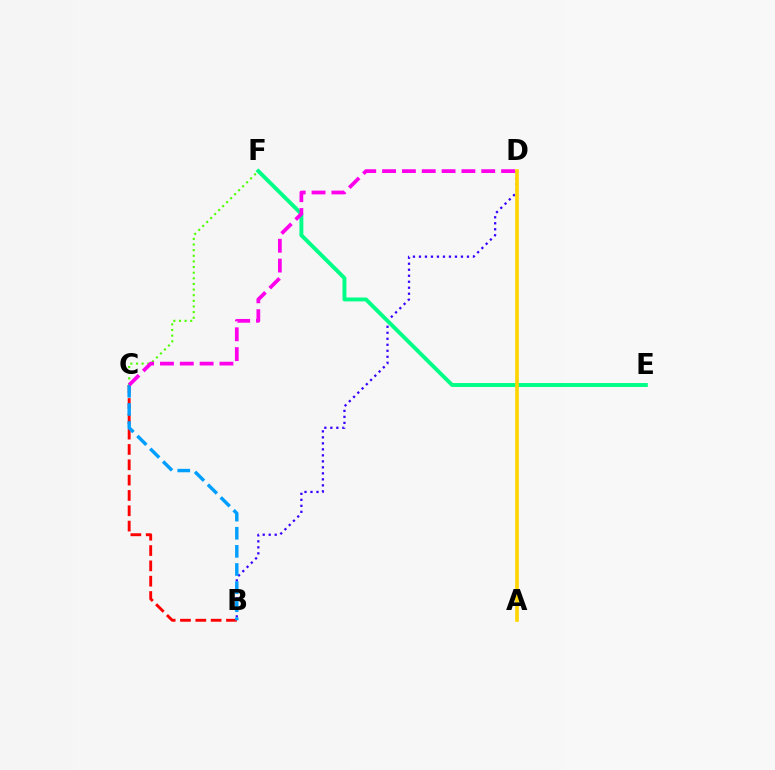{('B', 'D'): [{'color': '#3700ff', 'line_style': 'dotted', 'thickness': 1.63}], ('E', 'F'): [{'color': '#00ff86', 'line_style': 'solid', 'thickness': 2.82}], ('C', 'F'): [{'color': '#4fff00', 'line_style': 'dotted', 'thickness': 1.53}], ('B', 'C'): [{'color': '#ff0000', 'line_style': 'dashed', 'thickness': 2.08}, {'color': '#009eff', 'line_style': 'dashed', 'thickness': 2.46}], ('A', 'D'): [{'color': '#ffd500', 'line_style': 'solid', 'thickness': 2.63}], ('C', 'D'): [{'color': '#ff00ed', 'line_style': 'dashed', 'thickness': 2.69}]}